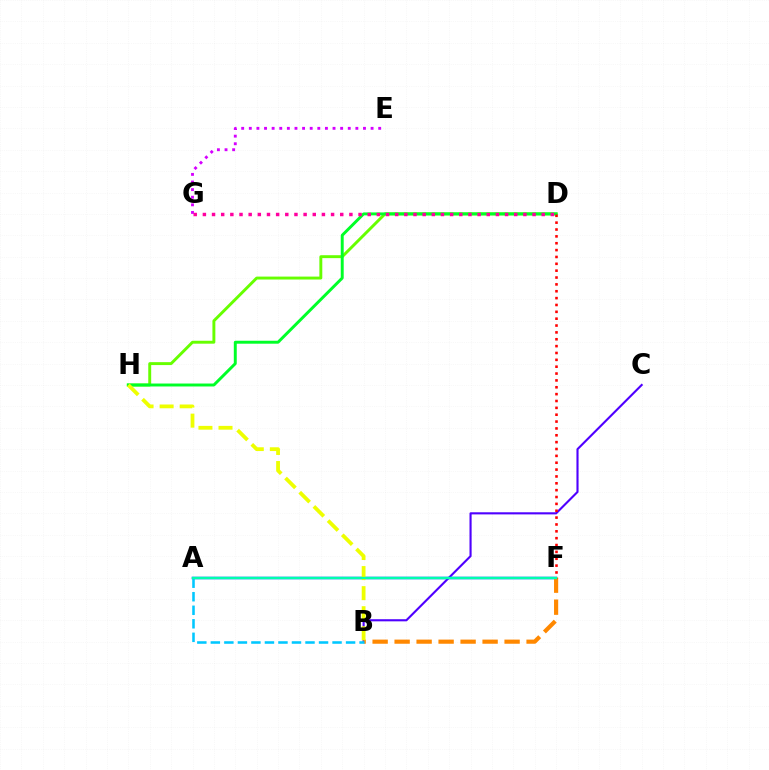{('B', 'C'): [{'color': '#4f00ff', 'line_style': 'solid', 'thickness': 1.52}], ('D', 'H'): [{'color': '#66ff00', 'line_style': 'solid', 'thickness': 2.1}, {'color': '#00ff27', 'line_style': 'solid', 'thickness': 2.12}], ('A', 'F'): [{'color': '#003fff', 'line_style': 'solid', 'thickness': 1.79}, {'color': '#00ffaf', 'line_style': 'solid', 'thickness': 1.69}], ('E', 'G'): [{'color': '#d600ff', 'line_style': 'dotted', 'thickness': 2.07}], ('B', 'F'): [{'color': '#ff8800', 'line_style': 'dashed', 'thickness': 2.99}], ('B', 'H'): [{'color': '#eeff00', 'line_style': 'dashed', 'thickness': 2.73}], ('A', 'B'): [{'color': '#00c7ff', 'line_style': 'dashed', 'thickness': 1.84}], ('D', 'F'): [{'color': '#ff0000', 'line_style': 'dotted', 'thickness': 1.86}], ('D', 'G'): [{'color': '#ff00a0', 'line_style': 'dotted', 'thickness': 2.49}]}